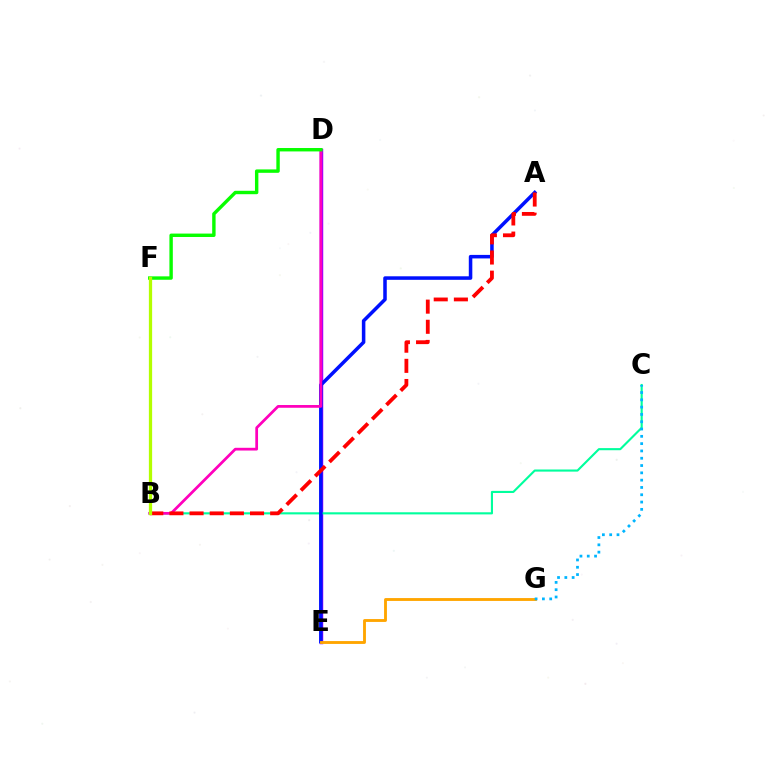{('D', 'E'): [{'color': '#9b00ff', 'line_style': 'solid', 'thickness': 2.5}], ('B', 'C'): [{'color': '#00ff9d', 'line_style': 'solid', 'thickness': 1.53}], ('A', 'E'): [{'color': '#0010ff', 'line_style': 'solid', 'thickness': 2.54}], ('E', 'G'): [{'color': '#ffa500', 'line_style': 'solid', 'thickness': 2.06}], ('C', 'G'): [{'color': '#00b5ff', 'line_style': 'dotted', 'thickness': 1.98}], ('B', 'D'): [{'color': '#ff00bd', 'line_style': 'solid', 'thickness': 1.97}], ('D', 'F'): [{'color': '#08ff00', 'line_style': 'solid', 'thickness': 2.45}], ('A', 'B'): [{'color': '#ff0000', 'line_style': 'dashed', 'thickness': 2.74}], ('B', 'F'): [{'color': '#b3ff00', 'line_style': 'solid', 'thickness': 2.35}]}